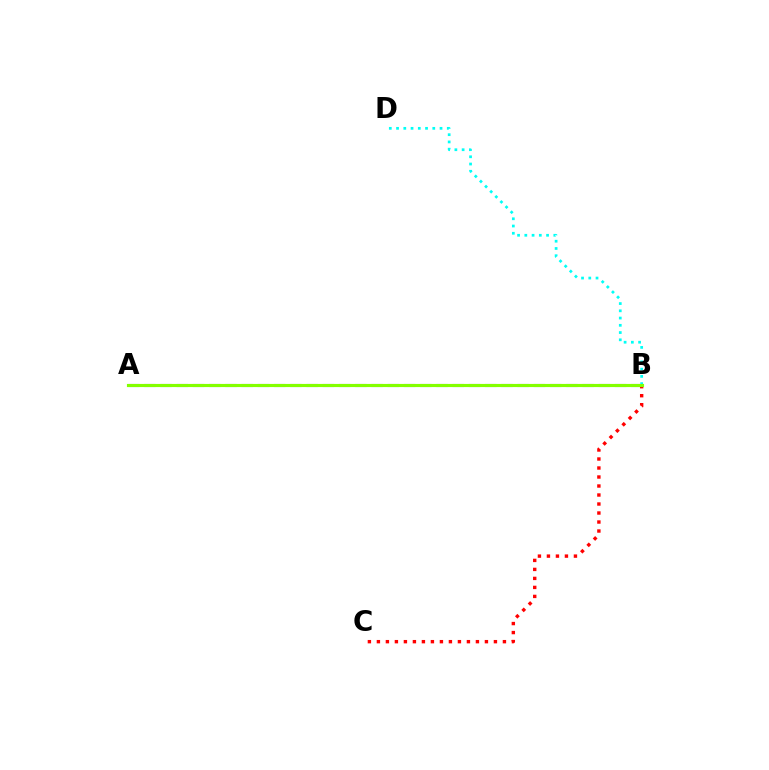{('A', 'B'): [{'color': '#7200ff', 'line_style': 'dashed', 'thickness': 2.21}, {'color': '#84ff00', 'line_style': 'solid', 'thickness': 2.26}], ('B', 'D'): [{'color': '#00fff6', 'line_style': 'dotted', 'thickness': 1.97}], ('B', 'C'): [{'color': '#ff0000', 'line_style': 'dotted', 'thickness': 2.45}]}